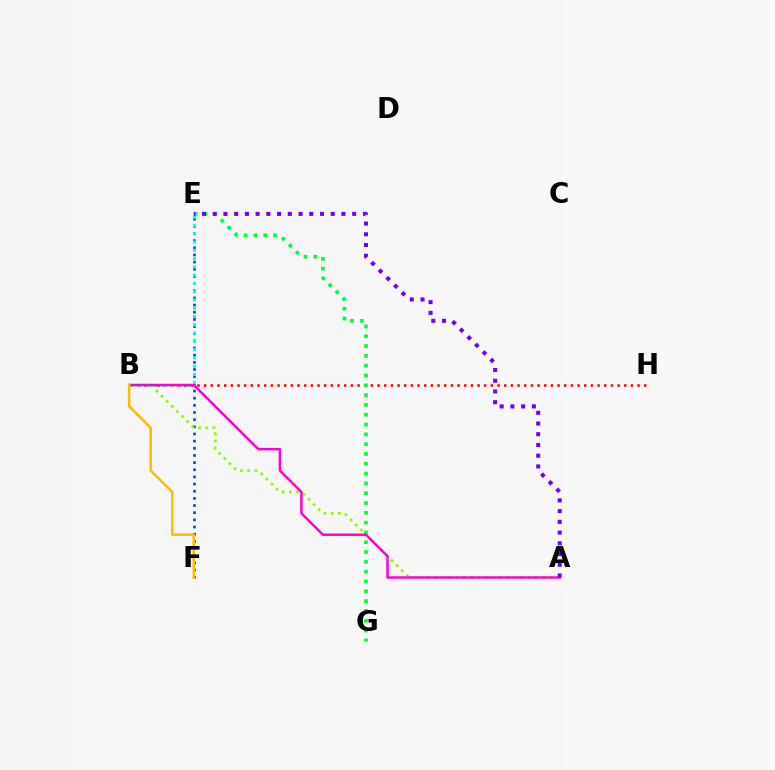{('E', 'F'): [{'color': '#004bff', 'line_style': 'dotted', 'thickness': 1.95}], ('B', 'H'): [{'color': '#ff0000', 'line_style': 'dotted', 'thickness': 1.81}], ('E', 'G'): [{'color': '#00ff39', 'line_style': 'dotted', 'thickness': 2.67}], ('A', 'B'): [{'color': '#84ff00', 'line_style': 'dotted', 'thickness': 1.96}, {'color': '#ff00cf', 'line_style': 'solid', 'thickness': 1.77}], ('B', 'E'): [{'color': '#00fff6', 'line_style': 'dotted', 'thickness': 2.25}], ('B', 'F'): [{'color': '#ffbd00', 'line_style': 'solid', 'thickness': 1.81}], ('A', 'E'): [{'color': '#7200ff', 'line_style': 'dotted', 'thickness': 2.92}]}